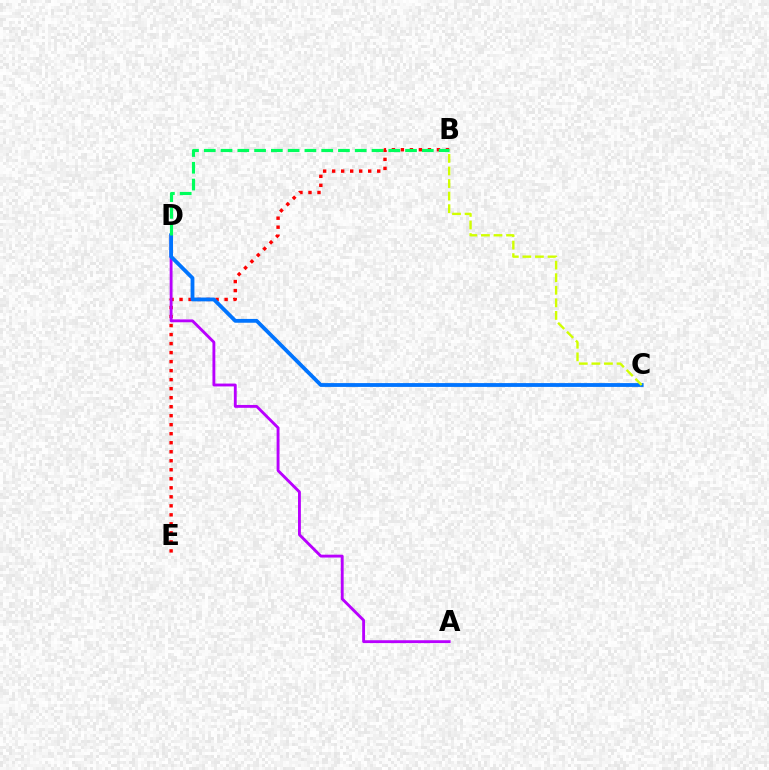{('B', 'E'): [{'color': '#ff0000', 'line_style': 'dotted', 'thickness': 2.45}], ('A', 'D'): [{'color': '#b900ff', 'line_style': 'solid', 'thickness': 2.06}], ('C', 'D'): [{'color': '#0074ff', 'line_style': 'solid', 'thickness': 2.75}], ('B', 'C'): [{'color': '#d1ff00', 'line_style': 'dashed', 'thickness': 1.71}], ('B', 'D'): [{'color': '#00ff5c', 'line_style': 'dashed', 'thickness': 2.28}]}